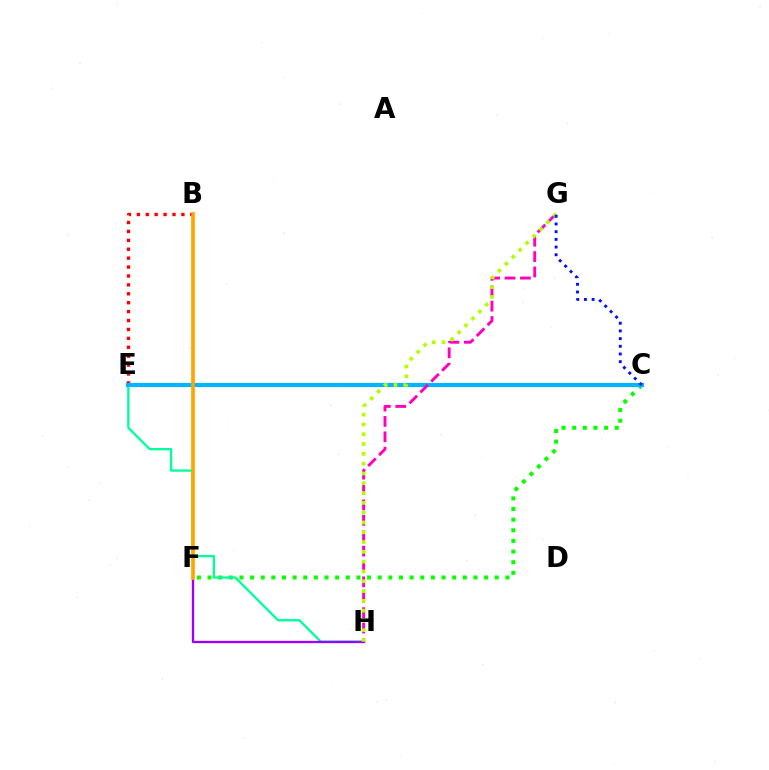{('C', 'F'): [{'color': '#08ff00', 'line_style': 'dotted', 'thickness': 2.89}], ('B', 'E'): [{'color': '#ff0000', 'line_style': 'dotted', 'thickness': 2.42}], ('E', 'H'): [{'color': '#00ff9d', 'line_style': 'solid', 'thickness': 1.67}], ('F', 'H'): [{'color': '#9b00ff', 'line_style': 'solid', 'thickness': 1.68}], ('C', 'E'): [{'color': '#00b5ff', 'line_style': 'solid', 'thickness': 2.98}], ('B', 'F'): [{'color': '#ffa500', 'line_style': 'solid', 'thickness': 2.64}], ('G', 'H'): [{'color': '#ff00bd', 'line_style': 'dashed', 'thickness': 2.09}, {'color': '#b3ff00', 'line_style': 'dotted', 'thickness': 2.66}], ('C', 'G'): [{'color': '#0010ff', 'line_style': 'dotted', 'thickness': 2.09}]}